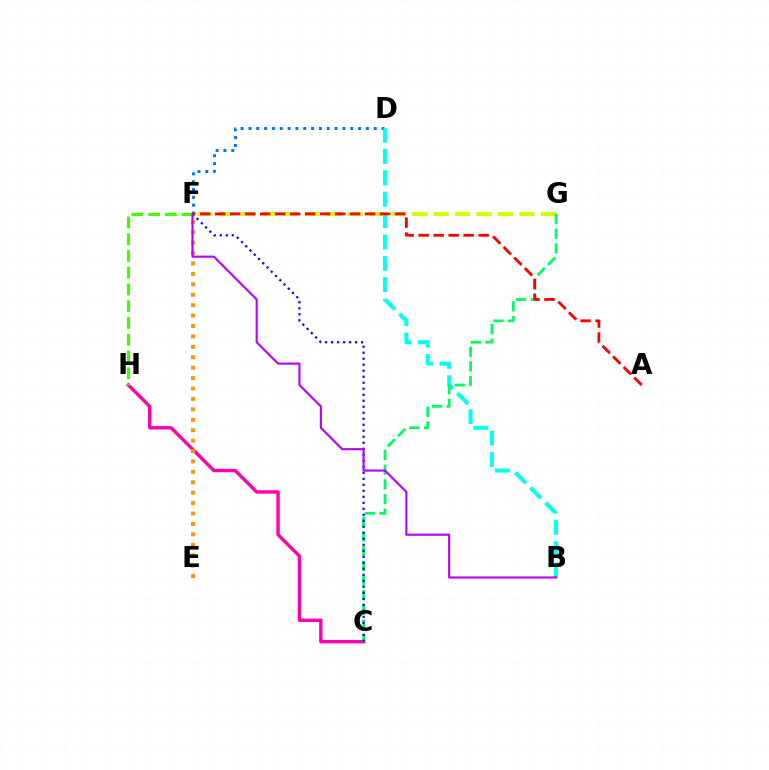{('C', 'H'): [{'color': '#ff00ac', 'line_style': 'solid', 'thickness': 2.44}], ('D', 'F'): [{'color': '#0074ff', 'line_style': 'dotted', 'thickness': 2.13}], ('B', 'D'): [{'color': '#00fff6', 'line_style': 'dashed', 'thickness': 2.91}], ('F', 'G'): [{'color': '#d1ff00', 'line_style': 'dashed', 'thickness': 2.92}], ('E', 'F'): [{'color': '#ff9400', 'line_style': 'dotted', 'thickness': 2.83}], ('C', 'G'): [{'color': '#00ff5c', 'line_style': 'dashed', 'thickness': 2.0}], ('F', 'H'): [{'color': '#3dff00', 'line_style': 'dashed', 'thickness': 2.28}], ('A', 'F'): [{'color': '#ff0000', 'line_style': 'dashed', 'thickness': 2.04}], ('C', 'F'): [{'color': '#2500ff', 'line_style': 'dotted', 'thickness': 1.63}], ('B', 'F'): [{'color': '#b900ff', 'line_style': 'solid', 'thickness': 1.53}]}